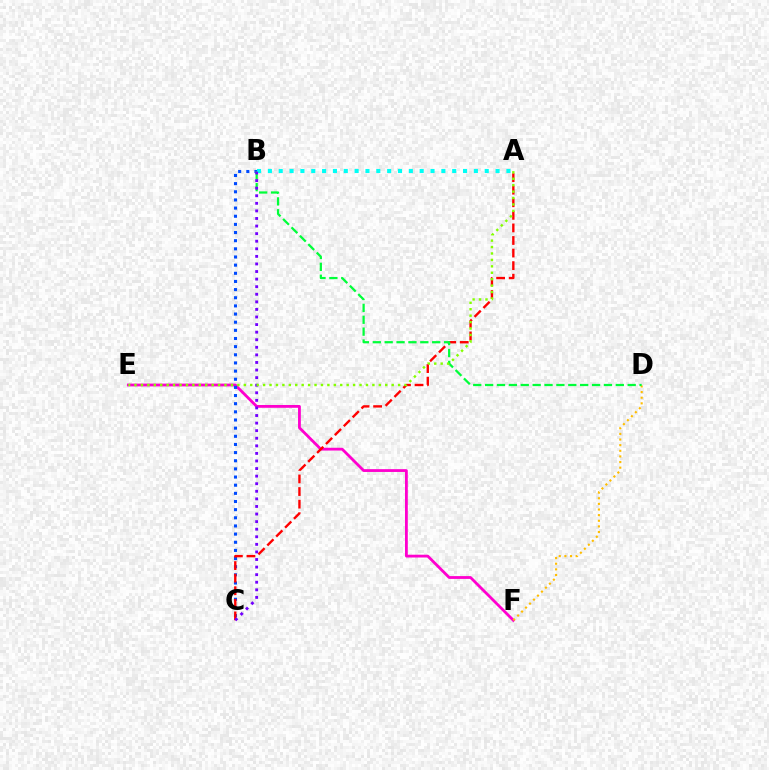{('E', 'F'): [{'color': '#ff00cf', 'line_style': 'solid', 'thickness': 2.02}], ('D', 'F'): [{'color': '#ffbd00', 'line_style': 'dotted', 'thickness': 1.53}], ('B', 'C'): [{'color': '#004bff', 'line_style': 'dotted', 'thickness': 2.21}, {'color': '#7200ff', 'line_style': 'dotted', 'thickness': 2.06}], ('A', 'C'): [{'color': '#ff0000', 'line_style': 'dashed', 'thickness': 1.71}], ('B', 'D'): [{'color': '#00ff39', 'line_style': 'dashed', 'thickness': 1.61}], ('A', 'B'): [{'color': '#00fff6', 'line_style': 'dotted', 'thickness': 2.95}], ('A', 'E'): [{'color': '#84ff00', 'line_style': 'dotted', 'thickness': 1.75}]}